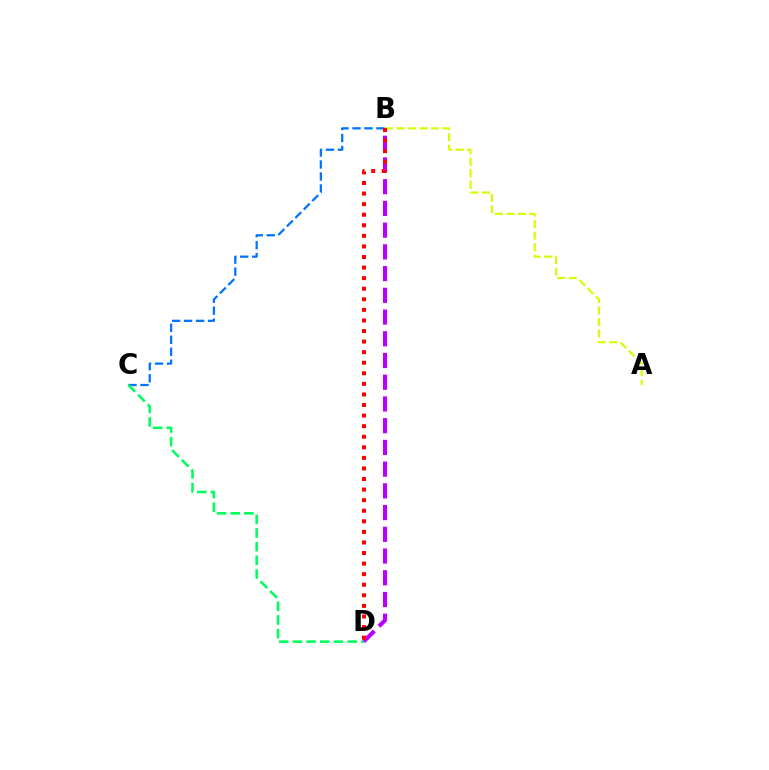{('B', 'D'): [{'color': '#b900ff', 'line_style': 'dashed', 'thickness': 2.95}, {'color': '#ff0000', 'line_style': 'dotted', 'thickness': 2.87}], ('B', 'C'): [{'color': '#0074ff', 'line_style': 'dashed', 'thickness': 1.63}], ('C', 'D'): [{'color': '#00ff5c', 'line_style': 'dashed', 'thickness': 1.86}], ('A', 'B'): [{'color': '#d1ff00', 'line_style': 'dashed', 'thickness': 1.56}]}